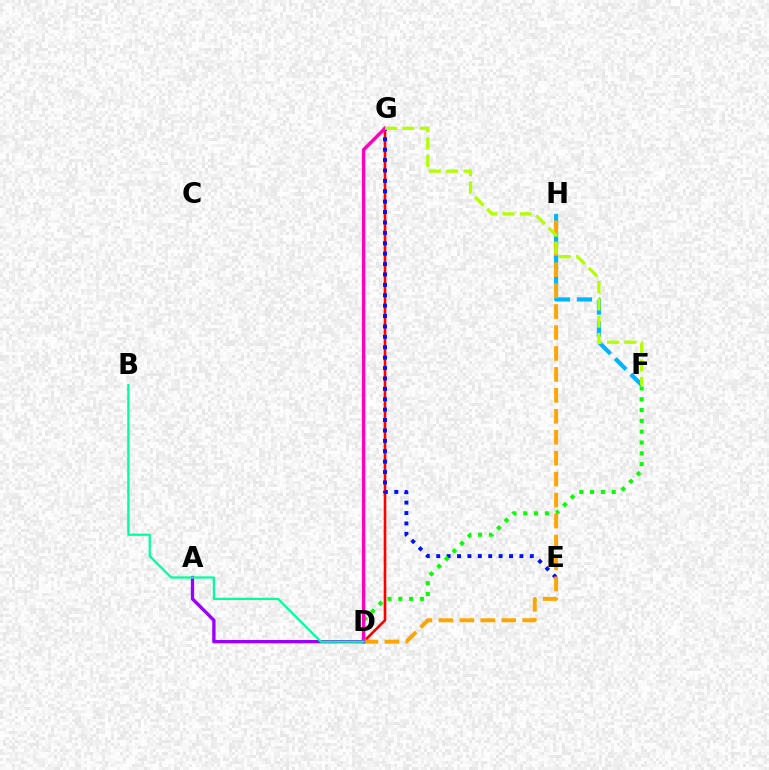{('D', 'G'): [{'color': '#ff0000', 'line_style': 'solid', 'thickness': 1.89}, {'color': '#ff00bd', 'line_style': 'solid', 'thickness': 2.45}], ('E', 'G'): [{'color': '#0010ff', 'line_style': 'dotted', 'thickness': 2.83}], ('D', 'F'): [{'color': '#08ff00', 'line_style': 'dotted', 'thickness': 2.94}], ('F', 'H'): [{'color': '#00b5ff', 'line_style': 'dashed', 'thickness': 2.99}], ('D', 'H'): [{'color': '#ffa500', 'line_style': 'dashed', 'thickness': 2.85}], ('A', 'D'): [{'color': '#9b00ff', 'line_style': 'solid', 'thickness': 2.39}], ('F', 'G'): [{'color': '#b3ff00', 'line_style': 'dashed', 'thickness': 2.35}], ('B', 'D'): [{'color': '#00ff9d', 'line_style': 'solid', 'thickness': 1.62}]}